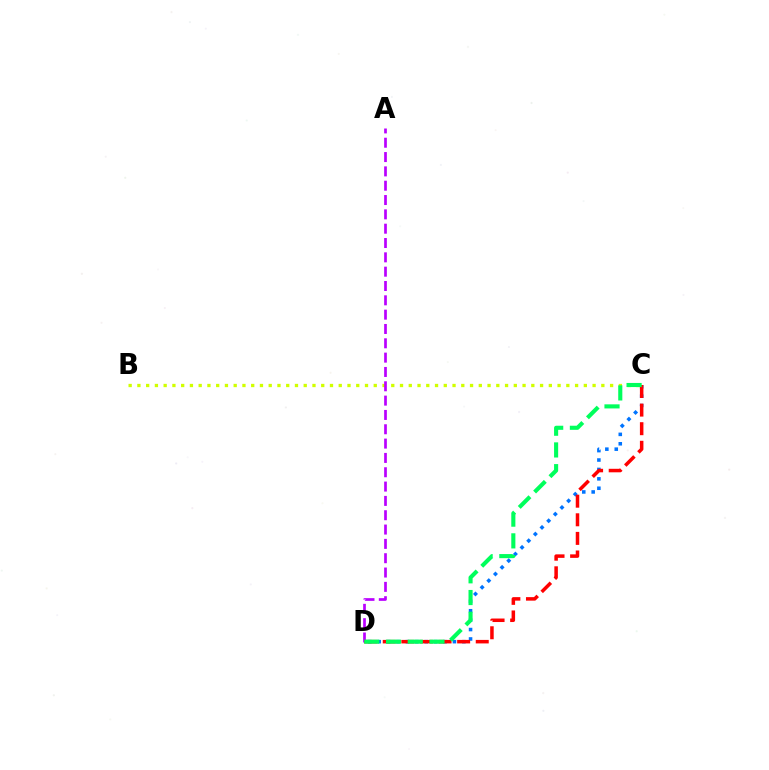{('B', 'C'): [{'color': '#d1ff00', 'line_style': 'dotted', 'thickness': 2.38}], ('C', 'D'): [{'color': '#0074ff', 'line_style': 'dotted', 'thickness': 2.56}, {'color': '#ff0000', 'line_style': 'dashed', 'thickness': 2.53}, {'color': '#00ff5c', 'line_style': 'dashed', 'thickness': 2.95}], ('A', 'D'): [{'color': '#b900ff', 'line_style': 'dashed', 'thickness': 1.95}]}